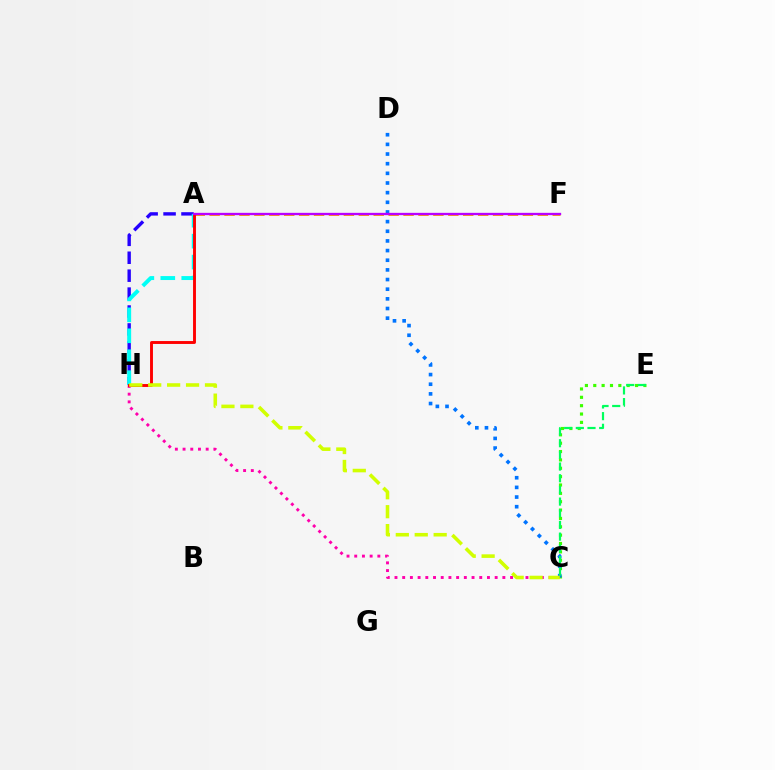{('A', 'F'): [{'color': '#ff9400', 'line_style': 'dashed', 'thickness': 2.03}, {'color': '#b900ff', 'line_style': 'solid', 'thickness': 1.67}], ('C', 'E'): [{'color': '#3dff00', 'line_style': 'dotted', 'thickness': 2.27}, {'color': '#00ff5c', 'line_style': 'dashed', 'thickness': 1.59}], ('C', 'D'): [{'color': '#0074ff', 'line_style': 'dotted', 'thickness': 2.62}], ('A', 'H'): [{'color': '#2500ff', 'line_style': 'dashed', 'thickness': 2.43}, {'color': '#00fff6', 'line_style': 'dashed', 'thickness': 2.85}, {'color': '#ff0000', 'line_style': 'solid', 'thickness': 2.09}], ('C', 'H'): [{'color': '#ff00ac', 'line_style': 'dotted', 'thickness': 2.09}, {'color': '#d1ff00', 'line_style': 'dashed', 'thickness': 2.57}]}